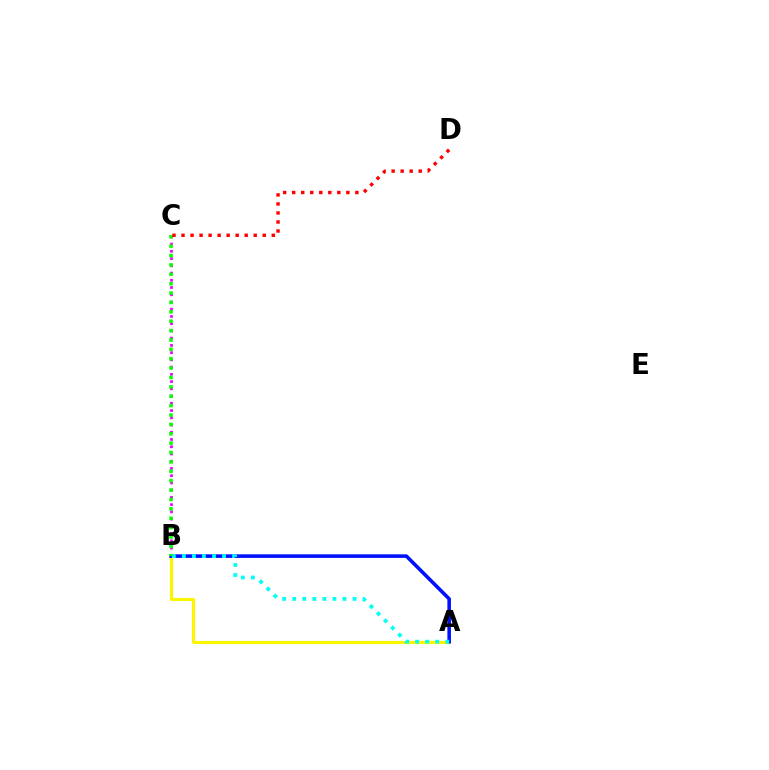{('A', 'B'): [{'color': '#fcf500', 'line_style': 'solid', 'thickness': 2.26}, {'color': '#0010ff', 'line_style': 'solid', 'thickness': 2.57}, {'color': '#00fff6', 'line_style': 'dotted', 'thickness': 2.73}], ('B', 'C'): [{'color': '#ee00ff', 'line_style': 'dotted', 'thickness': 1.97}, {'color': '#08ff00', 'line_style': 'dotted', 'thickness': 2.55}], ('C', 'D'): [{'color': '#ff0000', 'line_style': 'dotted', 'thickness': 2.45}]}